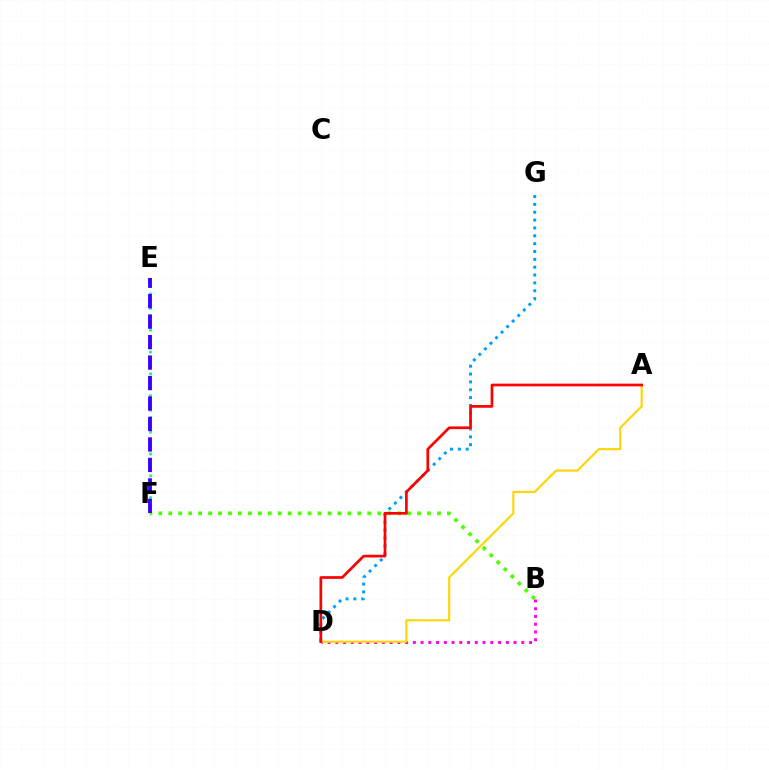{('E', 'F'): [{'color': '#00ff86', 'line_style': 'dotted', 'thickness': 1.98}, {'color': '#3700ff', 'line_style': 'dashed', 'thickness': 2.78}], ('B', 'D'): [{'color': '#ff00ed', 'line_style': 'dotted', 'thickness': 2.11}], ('B', 'F'): [{'color': '#4fff00', 'line_style': 'dotted', 'thickness': 2.7}], ('D', 'G'): [{'color': '#009eff', 'line_style': 'dotted', 'thickness': 2.13}], ('A', 'D'): [{'color': '#ffd500', 'line_style': 'solid', 'thickness': 1.53}, {'color': '#ff0000', 'line_style': 'solid', 'thickness': 1.94}]}